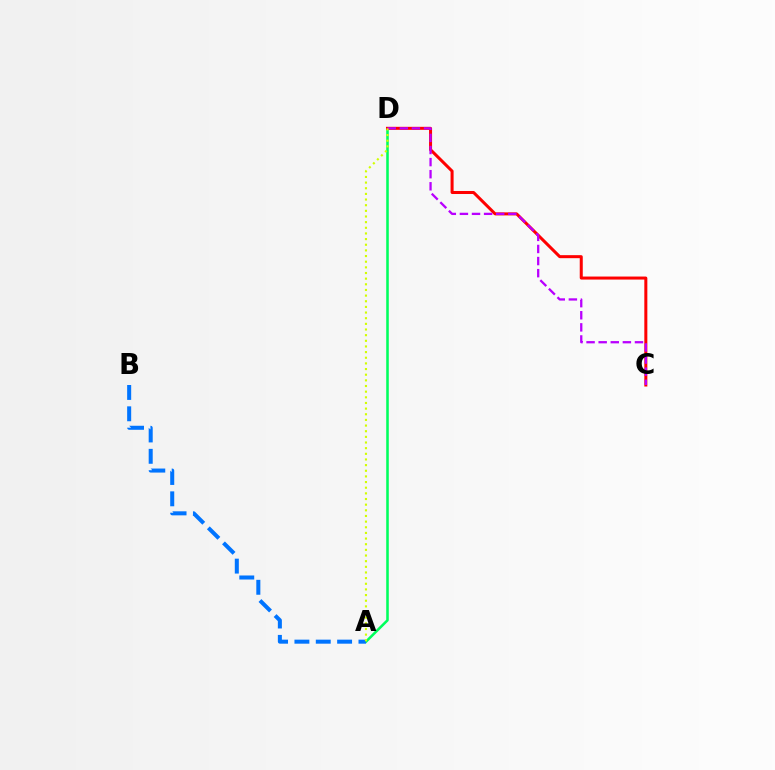{('A', 'D'): [{'color': '#00ff5c', 'line_style': 'solid', 'thickness': 1.85}, {'color': '#d1ff00', 'line_style': 'dotted', 'thickness': 1.54}], ('C', 'D'): [{'color': '#ff0000', 'line_style': 'solid', 'thickness': 2.18}, {'color': '#b900ff', 'line_style': 'dashed', 'thickness': 1.64}], ('A', 'B'): [{'color': '#0074ff', 'line_style': 'dashed', 'thickness': 2.9}]}